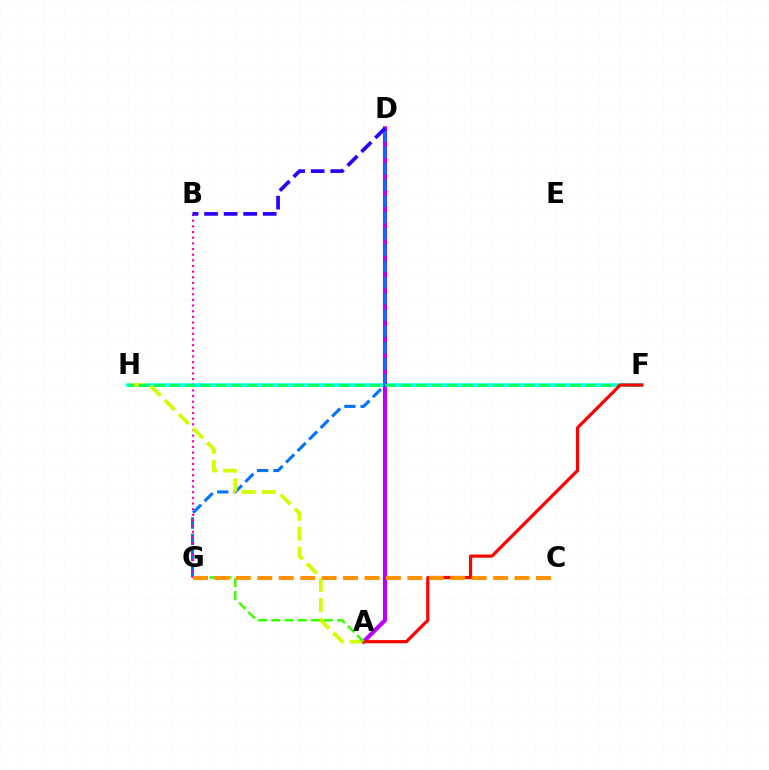{('F', 'H'): [{'color': '#00fff6', 'line_style': 'solid', 'thickness': 2.54}, {'color': '#00ff5c', 'line_style': 'dashed', 'thickness': 2.09}], ('A', 'D'): [{'color': '#b900ff', 'line_style': 'solid', 'thickness': 2.97}], ('D', 'G'): [{'color': '#0074ff', 'line_style': 'dashed', 'thickness': 2.21}], ('B', 'G'): [{'color': '#ff00ac', 'line_style': 'dotted', 'thickness': 1.54}], ('A', 'H'): [{'color': '#d1ff00', 'line_style': 'dashed', 'thickness': 2.72}], ('A', 'F'): [{'color': '#ff0000', 'line_style': 'solid', 'thickness': 2.29}], ('A', 'G'): [{'color': '#3dff00', 'line_style': 'dashed', 'thickness': 1.79}], ('C', 'G'): [{'color': '#ff9400', 'line_style': 'dashed', 'thickness': 2.91}], ('B', 'D'): [{'color': '#2500ff', 'line_style': 'dashed', 'thickness': 2.66}]}